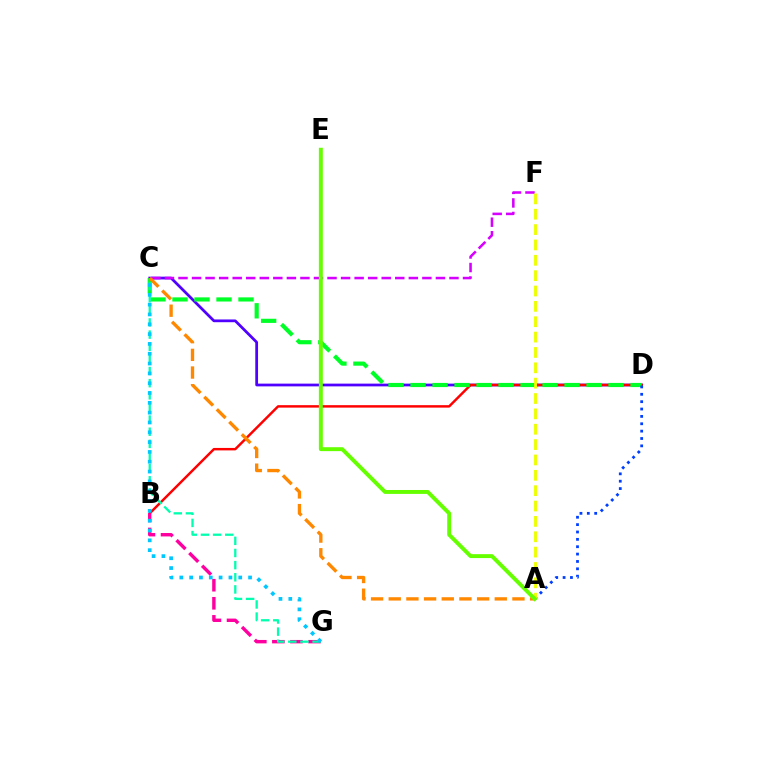{('C', 'D'): [{'color': '#4f00ff', 'line_style': 'solid', 'thickness': 1.98}, {'color': '#00ff27', 'line_style': 'dashed', 'thickness': 2.99}], ('B', 'D'): [{'color': '#ff0000', 'line_style': 'solid', 'thickness': 1.77}], ('B', 'G'): [{'color': '#ff00a0', 'line_style': 'dashed', 'thickness': 2.45}], ('C', 'F'): [{'color': '#d600ff', 'line_style': 'dashed', 'thickness': 1.84}], ('C', 'G'): [{'color': '#00ffaf', 'line_style': 'dashed', 'thickness': 1.65}, {'color': '#00c7ff', 'line_style': 'dotted', 'thickness': 2.67}], ('A', 'C'): [{'color': '#ff8800', 'line_style': 'dashed', 'thickness': 2.4}], ('A', 'D'): [{'color': '#003fff', 'line_style': 'dotted', 'thickness': 2.0}], ('A', 'F'): [{'color': '#eeff00', 'line_style': 'dashed', 'thickness': 2.09}], ('A', 'E'): [{'color': '#66ff00', 'line_style': 'solid', 'thickness': 2.82}]}